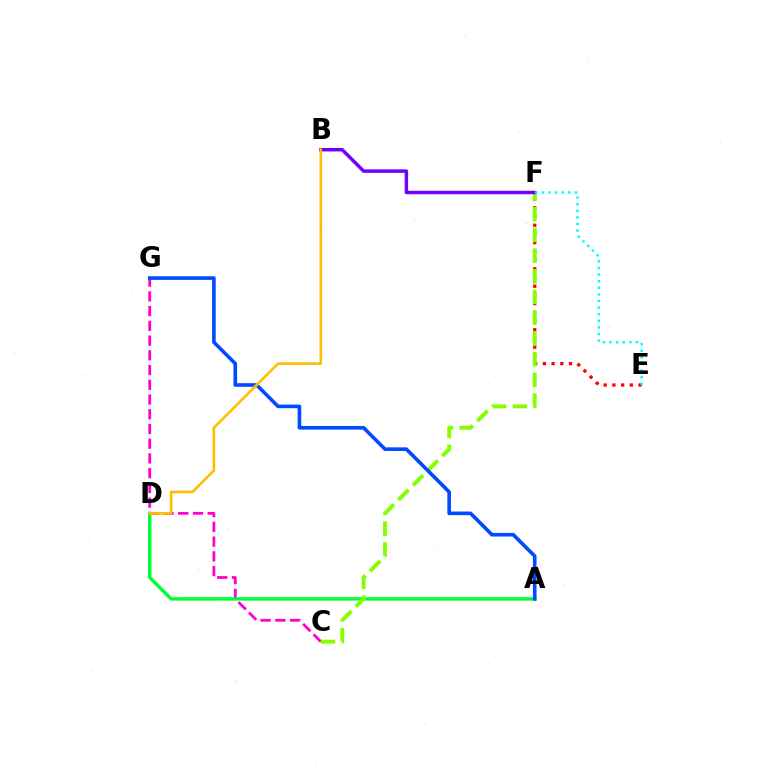{('C', 'G'): [{'color': '#ff00cf', 'line_style': 'dashed', 'thickness': 2.0}], ('E', 'F'): [{'color': '#ff0000', 'line_style': 'dotted', 'thickness': 2.37}, {'color': '#00fff6', 'line_style': 'dotted', 'thickness': 1.79}], ('A', 'D'): [{'color': '#00ff39', 'line_style': 'solid', 'thickness': 2.48}], ('C', 'F'): [{'color': '#84ff00', 'line_style': 'dashed', 'thickness': 2.81}], ('B', 'F'): [{'color': '#7200ff', 'line_style': 'solid', 'thickness': 2.5}], ('A', 'G'): [{'color': '#004bff', 'line_style': 'solid', 'thickness': 2.61}], ('B', 'D'): [{'color': '#ffbd00', 'line_style': 'solid', 'thickness': 1.87}]}